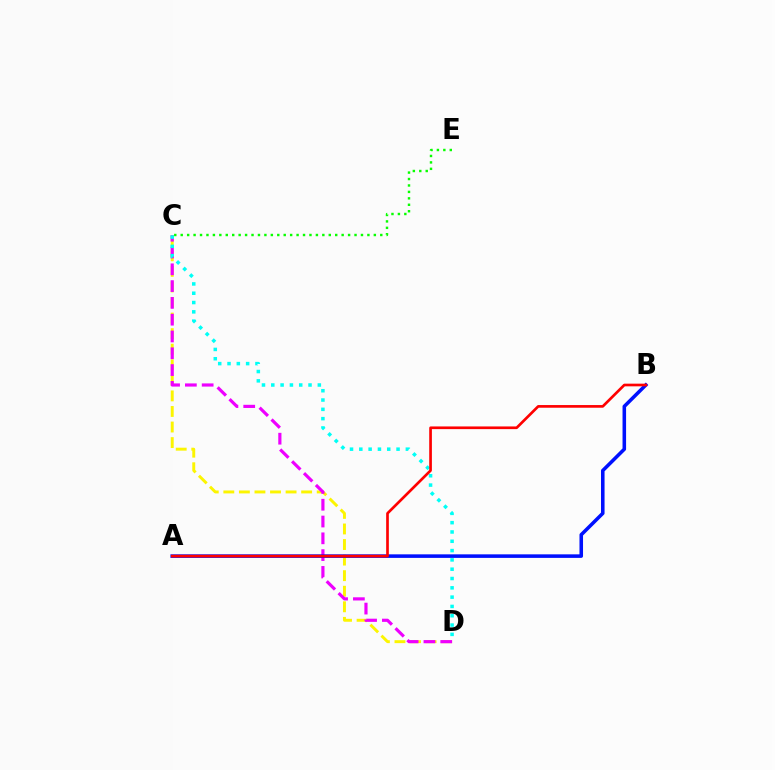{('C', 'D'): [{'color': '#fcf500', 'line_style': 'dashed', 'thickness': 2.11}, {'color': '#ee00ff', 'line_style': 'dashed', 'thickness': 2.28}, {'color': '#00fff6', 'line_style': 'dotted', 'thickness': 2.53}], ('A', 'B'): [{'color': '#0010ff', 'line_style': 'solid', 'thickness': 2.56}, {'color': '#ff0000', 'line_style': 'solid', 'thickness': 1.93}], ('C', 'E'): [{'color': '#08ff00', 'line_style': 'dotted', 'thickness': 1.75}]}